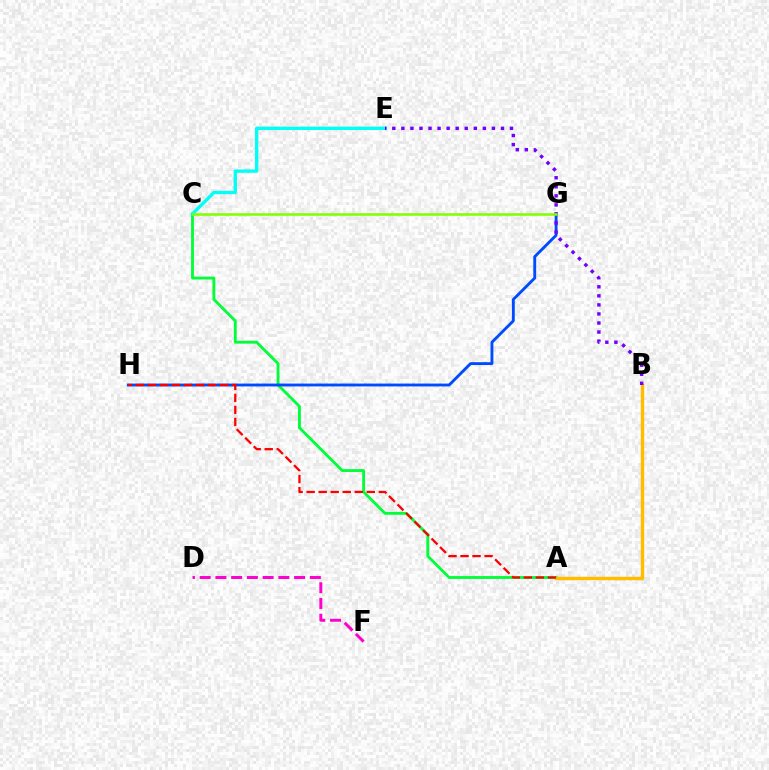{('A', 'C'): [{'color': '#00ff39', 'line_style': 'solid', 'thickness': 2.05}], ('G', 'H'): [{'color': '#004bff', 'line_style': 'solid', 'thickness': 2.06}], ('C', 'E'): [{'color': '#00fff6', 'line_style': 'solid', 'thickness': 2.42}], ('A', 'B'): [{'color': '#ffbd00', 'line_style': 'solid', 'thickness': 2.46}], ('D', 'F'): [{'color': '#ff00cf', 'line_style': 'dashed', 'thickness': 2.14}], ('B', 'E'): [{'color': '#7200ff', 'line_style': 'dotted', 'thickness': 2.46}], ('A', 'H'): [{'color': '#ff0000', 'line_style': 'dashed', 'thickness': 1.63}], ('C', 'G'): [{'color': '#84ff00', 'line_style': 'solid', 'thickness': 1.86}]}